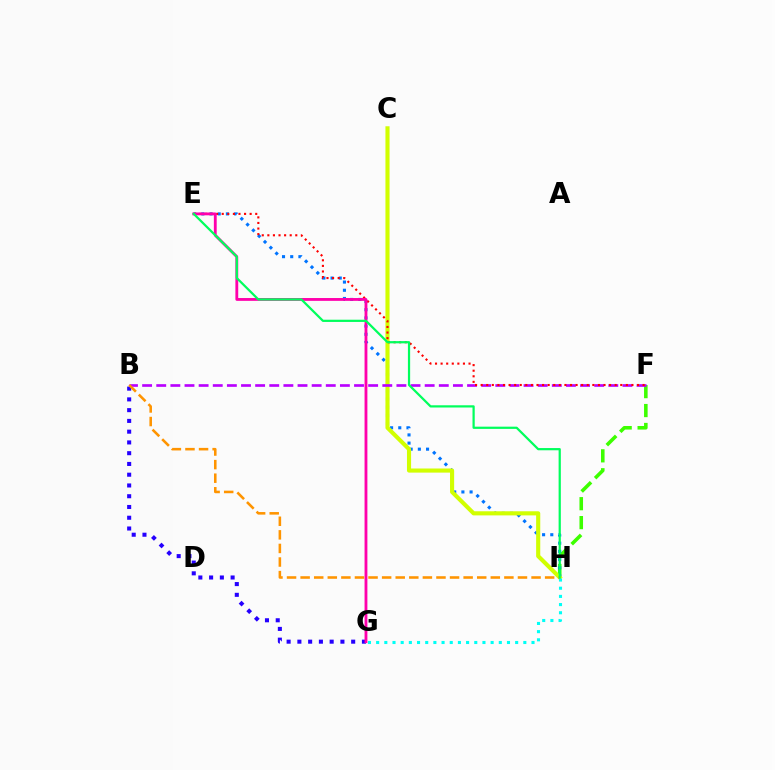{('F', 'H'): [{'color': '#3dff00', 'line_style': 'dashed', 'thickness': 2.57}], ('E', 'H'): [{'color': '#0074ff', 'line_style': 'dotted', 'thickness': 2.23}, {'color': '#00ff5c', 'line_style': 'solid', 'thickness': 1.6}], ('C', 'H'): [{'color': '#d1ff00', 'line_style': 'solid', 'thickness': 2.96}], ('B', 'F'): [{'color': '#b900ff', 'line_style': 'dashed', 'thickness': 1.92}], ('G', 'H'): [{'color': '#00fff6', 'line_style': 'dotted', 'thickness': 2.22}], ('B', 'G'): [{'color': '#2500ff', 'line_style': 'dotted', 'thickness': 2.92}], ('E', 'F'): [{'color': '#ff0000', 'line_style': 'dotted', 'thickness': 1.52}], ('E', 'G'): [{'color': '#ff00ac', 'line_style': 'solid', 'thickness': 2.04}], ('B', 'H'): [{'color': '#ff9400', 'line_style': 'dashed', 'thickness': 1.85}]}